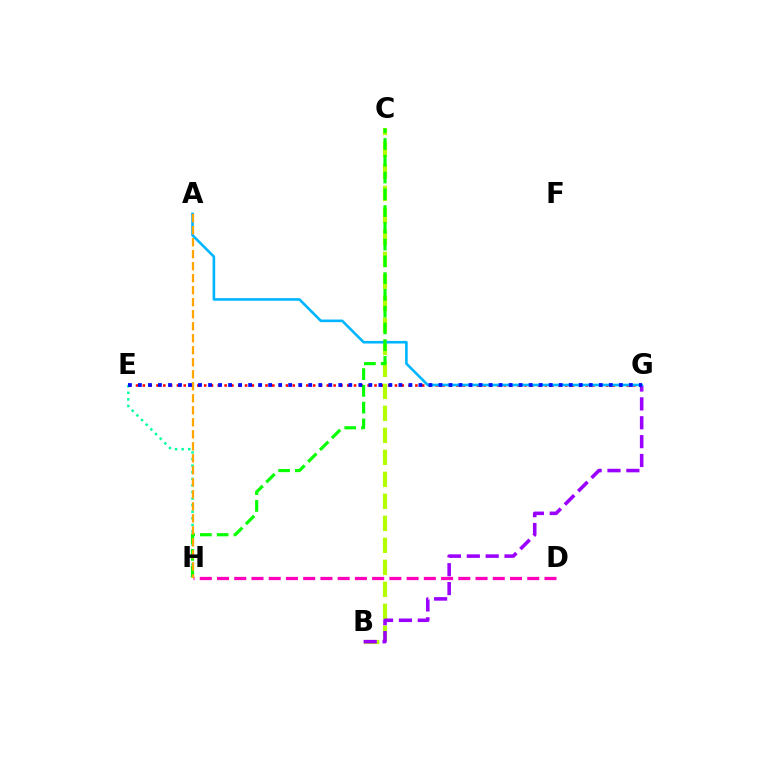{('E', 'G'): [{'color': '#ff0000', 'line_style': 'dotted', 'thickness': 1.85}, {'color': '#0010ff', 'line_style': 'dotted', 'thickness': 2.72}], ('B', 'C'): [{'color': '#b3ff00', 'line_style': 'dashed', 'thickness': 2.99}], ('B', 'G'): [{'color': '#9b00ff', 'line_style': 'dashed', 'thickness': 2.56}], ('A', 'G'): [{'color': '#00b5ff', 'line_style': 'solid', 'thickness': 1.88}], ('E', 'H'): [{'color': '#00ff9d', 'line_style': 'dotted', 'thickness': 1.79}], ('C', 'H'): [{'color': '#08ff00', 'line_style': 'dashed', 'thickness': 2.28}], ('D', 'H'): [{'color': '#ff00bd', 'line_style': 'dashed', 'thickness': 2.34}], ('A', 'H'): [{'color': '#ffa500', 'line_style': 'dashed', 'thickness': 1.63}]}